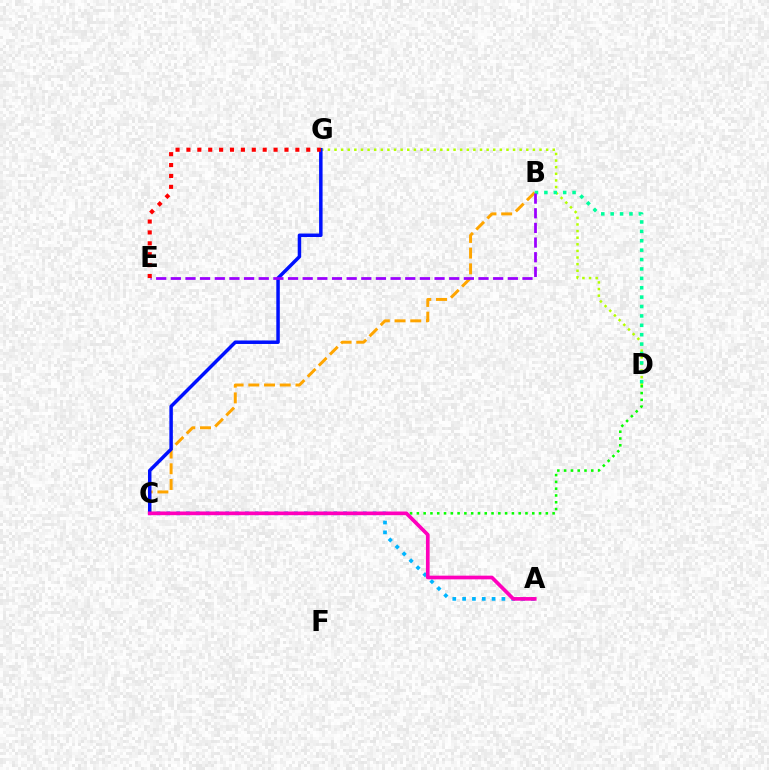{('A', 'C'): [{'color': '#00b5ff', 'line_style': 'dotted', 'thickness': 2.67}, {'color': '#ff00bd', 'line_style': 'solid', 'thickness': 2.65}], ('D', 'G'): [{'color': '#b3ff00', 'line_style': 'dotted', 'thickness': 1.8}], ('B', 'C'): [{'color': '#ffa500', 'line_style': 'dashed', 'thickness': 2.13}], ('C', 'G'): [{'color': '#0010ff', 'line_style': 'solid', 'thickness': 2.51}], ('C', 'D'): [{'color': '#08ff00', 'line_style': 'dotted', 'thickness': 1.84}], ('B', 'D'): [{'color': '#00ff9d', 'line_style': 'dotted', 'thickness': 2.55}], ('B', 'E'): [{'color': '#9b00ff', 'line_style': 'dashed', 'thickness': 1.99}], ('E', 'G'): [{'color': '#ff0000', 'line_style': 'dotted', 'thickness': 2.96}]}